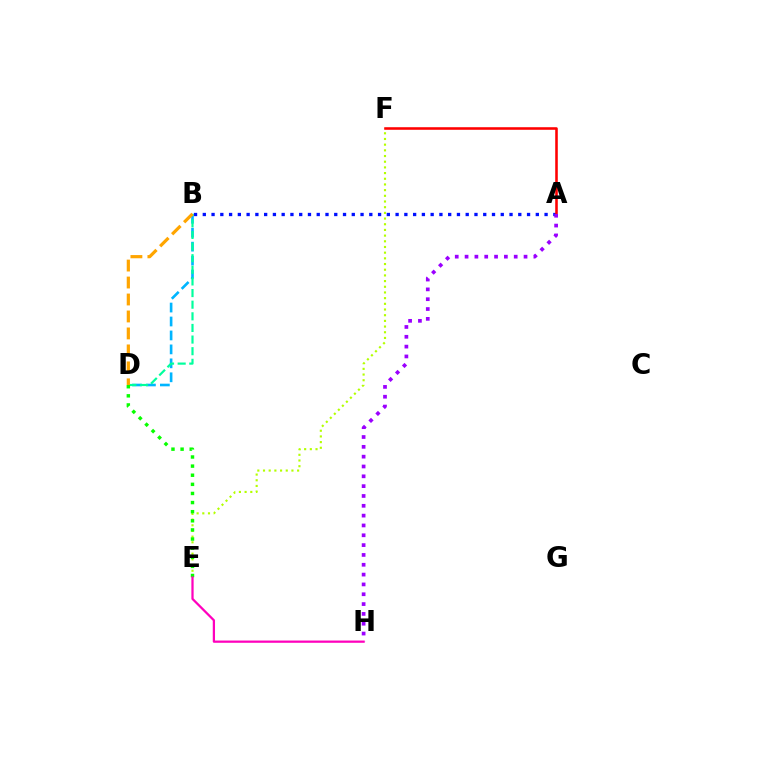{('A', 'B'): [{'color': '#0010ff', 'line_style': 'dotted', 'thickness': 2.38}], ('E', 'F'): [{'color': '#b3ff00', 'line_style': 'dotted', 'thickness': 1.54}], ('A', 'F'): [{'color': '#ff0000', 'line_style': 'solid', 'thickness': 1.85}], ('B', 'D'): [{'color': '#00b5ff', 'line_style': 'dashed', 'thickness': 1.89}, {'color': '#00ff9d', 'line_style': 'dashed', 'thickness': 1.58}, {'color': '#ffa500', 'line_style': 'dashed', 'thickness': 2.31}], ('D', 'E'): [{'color': '#08ff00', 'line_style': 'dotted', 'thickness': 2.48}], ('A', 'H'): [{'color': '#9b00ff', 'line_style': 'dotted', 'thickness': 2.67}], ('E', 'H'): [{'color': '#ff00bd', 'line_style': 'solid', 'thickness': 1.62}]}